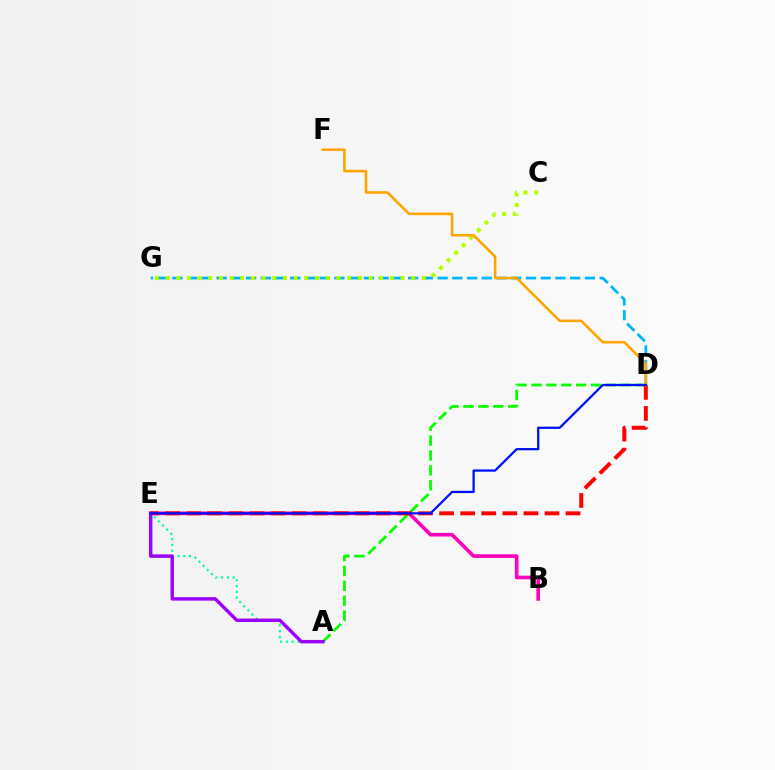{('B', 'E'): [{'color': '#ff00bd', 'line_style': 'solid', 'thickness': 2.61}], ('D', 'G'): [{'color': '#00b5ff', 'line_style': 'dashed', 'thickness': 2.0}], ('A', 'D'): [{'color': '#08ff00', 'line_style': 'dashed', 'thickness': 2.02}], ('C', 'G'): [{'color': '#b3ff00', 'line_style': 'dotted', 'thickness': 2.9}], ('D', 'E'): [{'color': '#ff0000', 'line_style': 'dashed', 'thickness': 2.86}, {'color': '#0010ff', 'line_style': 'solid', 'thickness': 1.64}], ('A', 'E'): [{'color': '#00ff9d', 'line_style': 'dotted', 'thickness': 1.58}, {'color': '#9b00ff', 'line_style': 'solid', 'thickness': 2.47}], ('D', 'F'): [{'color': '#ffa500', 'line_style': 'solid', 'thickness': 1.86}]}